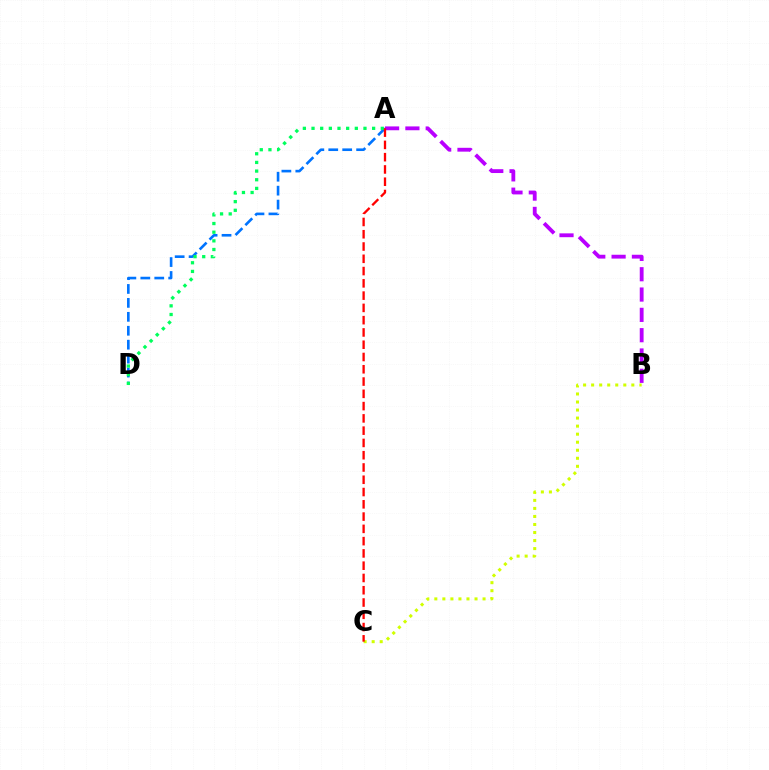{('A', 'B'): [{'color': '#b900ff', 'line_style': 'dashed', 'thickness': 2.76}], ('B', 'C'): [{'color': '#d1ff00', 'line_style': 'dotted', 'thickness': 2.18}], ('A', 'D'): [{'color': '#0074ff', 'line_style': 'dashed', 'thickness': 1.89}, {'color': '#00ff5c', 'line_style': 'dotted', 'thickness': 2.35}], ('A', 'C'): [{'color': '#ff0000', 'line_style': 'dashed', 'thickness': 1.67}]}